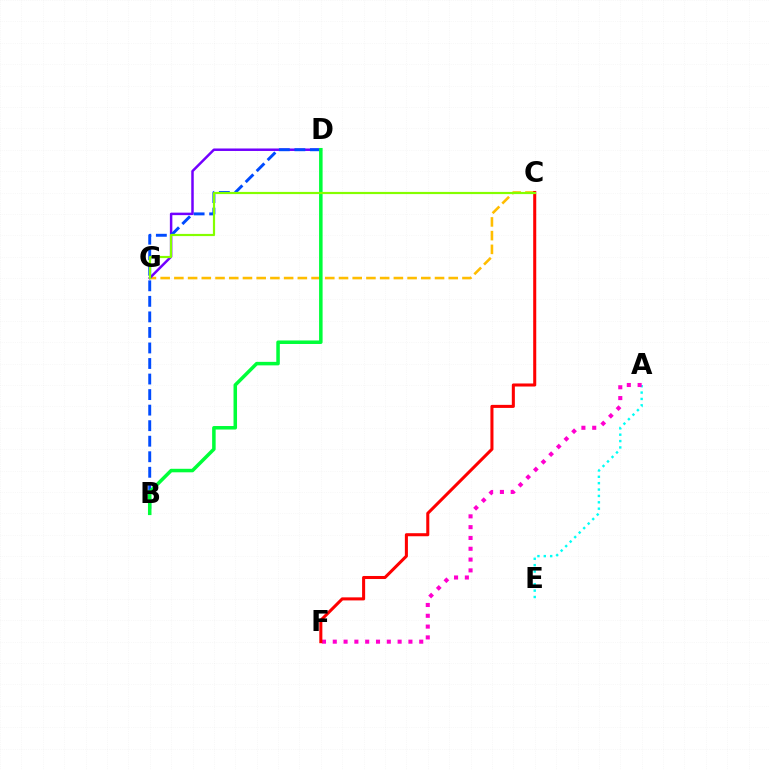{('A', 'E'): [{'color': '#00fff6', 'line_style': 'dotted', 'thickness': 1.73}], ('A', 'F'): [{'color': '#ff00cf', 'line_style': 'dotted', 'thickness': 2.94}], ('C', 'G'): [{'color': '#ffbd00', 'line_style': 'dashed', 'thickness': 1.86}, {'color': '#84ff00', 'line_style': 'solid', 'thickness': 1.58}], ('D', 'G'): [{'color': '#7200ff', 'line_style': 'solid', 'thickness': 1.79}], ('B', 'D'): [{'color': '#004bff', 'line_style': 'dashed', 'thickness': 2.11}, {'color': '#00ff39', 'line_style': 'solid', 'thickness': 2.53}], ('C', 'F'): [{'color': '#ff0000', 'line_style': 'solid', 'thickness': 2.2}]}